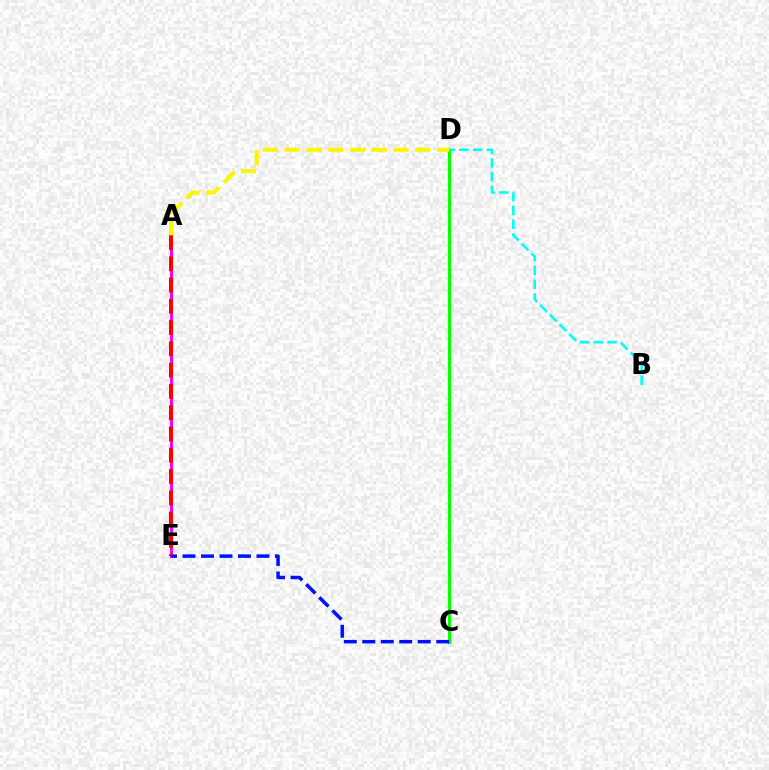{('A', 'E'): [{'color': '#ee00ff', 'line_style': 'solid', 'thickness': 2.11}, {'color': '#ff0000', 'line_style': 'dashed', 'thickness': 2.89}], ('C', 'D'): [{'color': '#08ff00', 'line_style': 'solid', 'thickness': 2.27}], ('C', 'E'): [{'color': '#0010ff', 'line_style': 'dashed', 'thickness': 2.51}], ('A', 'D'): [{'color': '#fcf500', 'line_style': 'dashed', 'thickness': 2.96}], ('B', 'D'): [{'color': '#00fff6', 'line_style': 'dashed', 'thickness': 1.87}]}